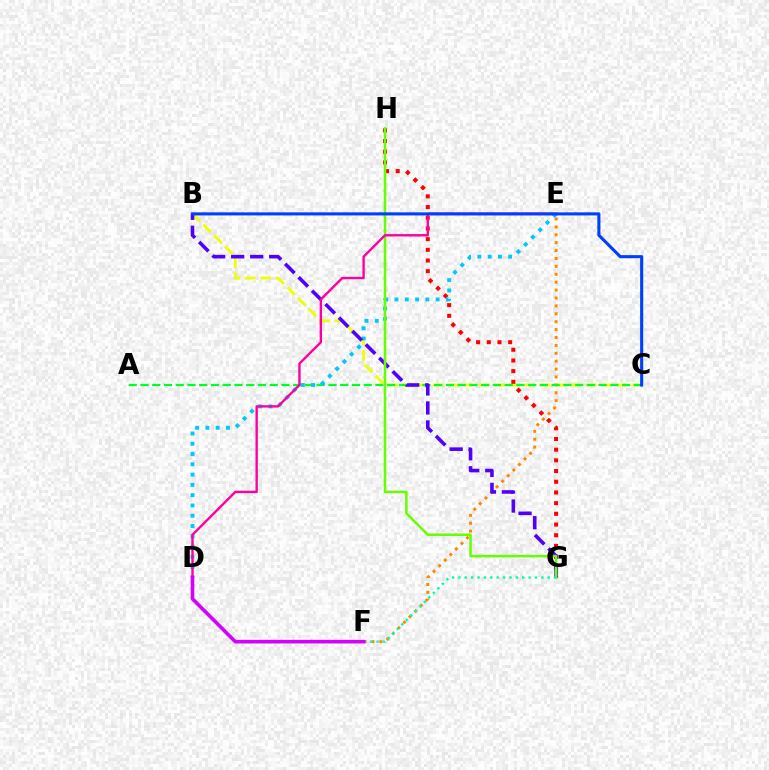{('E', 'F'): [{'color': '#ff8800', 'line_style': 'dotted', 'thickness': 2.15}], ('B', 'C'): [{'color': '#eeff00', 'line_style': 'dashed', 'thickness': 2.08}, {'color': '#003fff', 'line_style': 'solid', 'thickness': 2.23}], ('A', 'C'): [{'color': '#00ff27', 'line_style': 'dashed', 'thickness': 1.6}], ('G', 'H'): [{'color': '#ff0000', 'line_style': 'dotted', 'thickness': 2.91}, {'color': '#66ff00', 'line_style': 'solid', 'thickness': 1.8}], ('D', 'E'): [{'color': '#00c7ff', 'line_style': 'dotted', 'thickness': 2.79}, {'color': '#ff00a0', 'line_style': 'solid', 'thickness': 1.72}], ('B', 'G'): [{'color': '#4f00ff', 'line_style': 'dashed', 'thickness': 2.58}], ('F', 'G'): [{'color': '#00ffaf', 'line_style': 'dotted', 'thickness': 1.73}], ('D', 'F'): [{'color': '#d600ff', 'line_style': 'solid', 'thickness': 2.59}]}